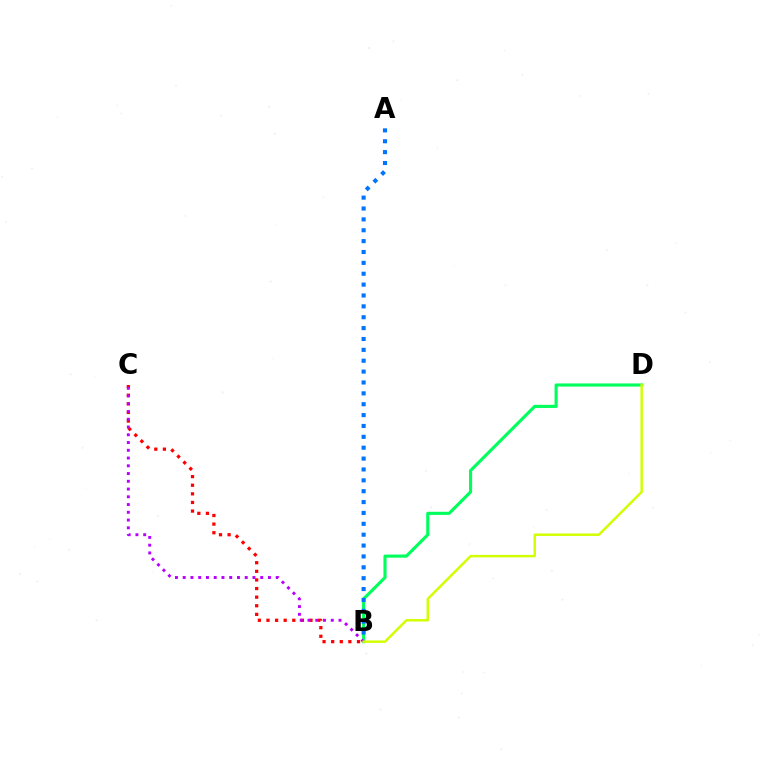{('B', 'C'): [{'color': '#ff0000', 'line_style': 'dotted', 'thickness': 2.34}, {'color': '#b900ff', 'line_style': 'dotted', 'thickness': 2.11}], ('B', 'D'): [{'color': '#00ff5c', 'line_style': 'solid', 'thickness': 2.24}, {'color': '#d1ff00', 'line_style': 'solid', 'thickness': 1.77}], ('A', 'B'): [{'color': '#0074ff', 'line_style': 'dotted', 'thickness': 2.95}]}